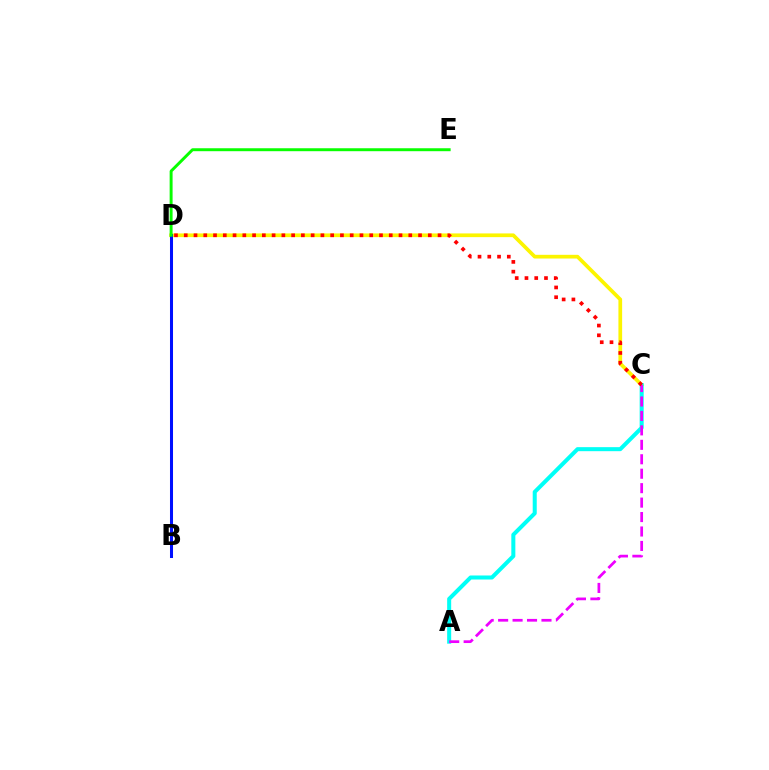{('C', 'D'): [{'color': '#fcf500', 'line_style': 'solid', 'thickness': 2.67}, {'color': '#ff0000', 'line_style': 'dotted', 'thickness': 2.65}], ('A', 'C'): [{'color': '#00fff6', 'line_style': 'solid', 'thickness': 2.9}, {'color': '#ee00ff', 'line_style': 'dashed', 'thickness': 1.96}], ('B', 'D'): [{'color': '#0010ff', 'line_style': 'solid', 'thickness': 2.18}], ('D', 'E'): [{'color': '#08ff00', 'line_style': 'solid', 'thickness': 2.12}]}